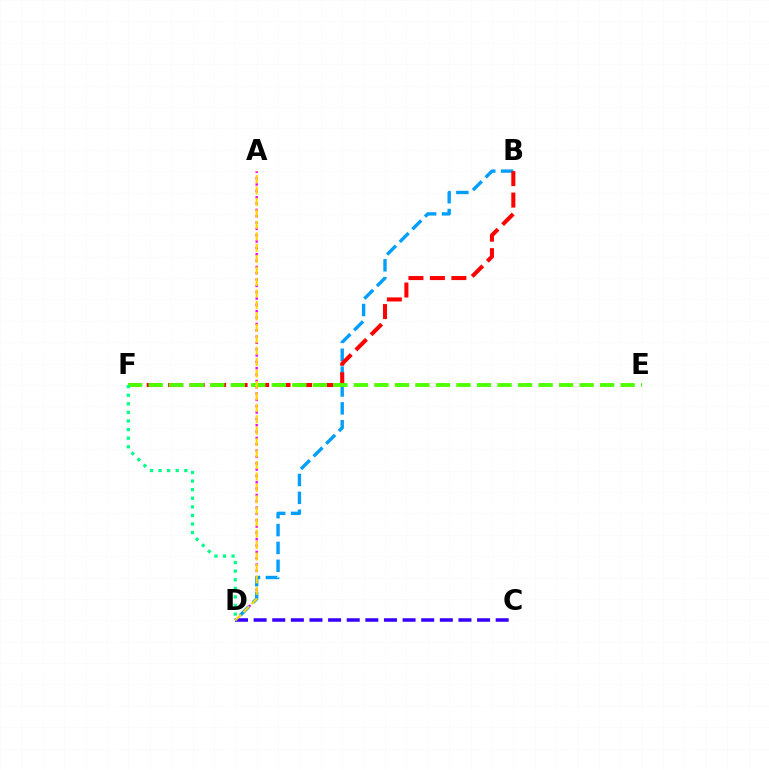{('C', 'D'): [{'color': '#3700ff', 'line_style': 'dashed', 'thickness': 2.53}], ('A', 'D'): [{'color': '#ff00ed', 'line_style': 'dotted', 'thickness': 1.72}, {'color': '#ffd500', 'line_style': 'dashed', 'thickness': 1.55}], ('B', 'D'): [{'color': '#009eff', 'line_style': 'dashed', 'thickness': 2.43}], ('B', 'F'): [{'color': '#ff0000', 'line_style': 'dashed', 'thickness': 2.92}], ('E', 'F'): [{'color': '#4fff00', 'line_style': 'dashed', 'thickness': 2.79}], ('D', 'F'): [{'color': '#00ff86', 'line_style': 'dotted', 'thickness': 2.33}]}